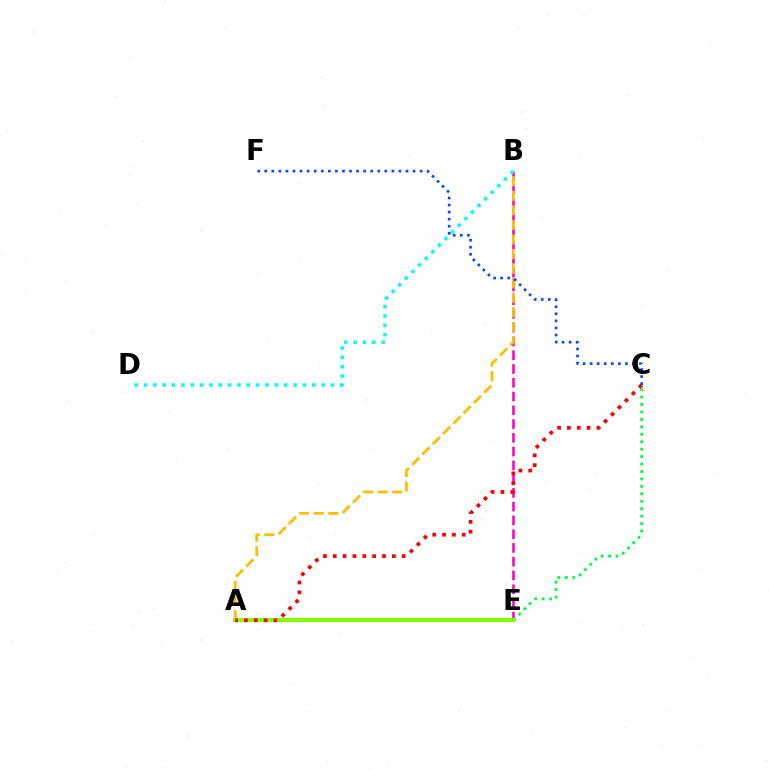{('B', 'E'): [{'color': '#ff00cf', 'line_style': 'dashed', 'thickness': 1.87}], ('C', 'E'): [{'color': '#00ff39', 'line_style': 'dotted', 'thickness': 2.02}], ('A', 'E'): [{'color': '#7200ff', 'line_style': 'dashed', 'thickness': 1.6}, {'color': '#84ff00', 'line_style': 'solid', 'thickness': 2.99}], ('A', 'B'): [{'color': '#ffbd00', 'line_style': 'dashed', 'thickness': 1.98}], ('B', 'D'): [{'color': '#00fff6', 'line_style': 'dotted', 'thickness': 2.54}], ('A', 'C'): [{'color': '#ff0000', 'line_style': 'dotted', 'thickness': 2.67}], ('C', 'F'): [{'color': '#004bff', 'line_style': 'dotted', 'thickness': 1.92}]}